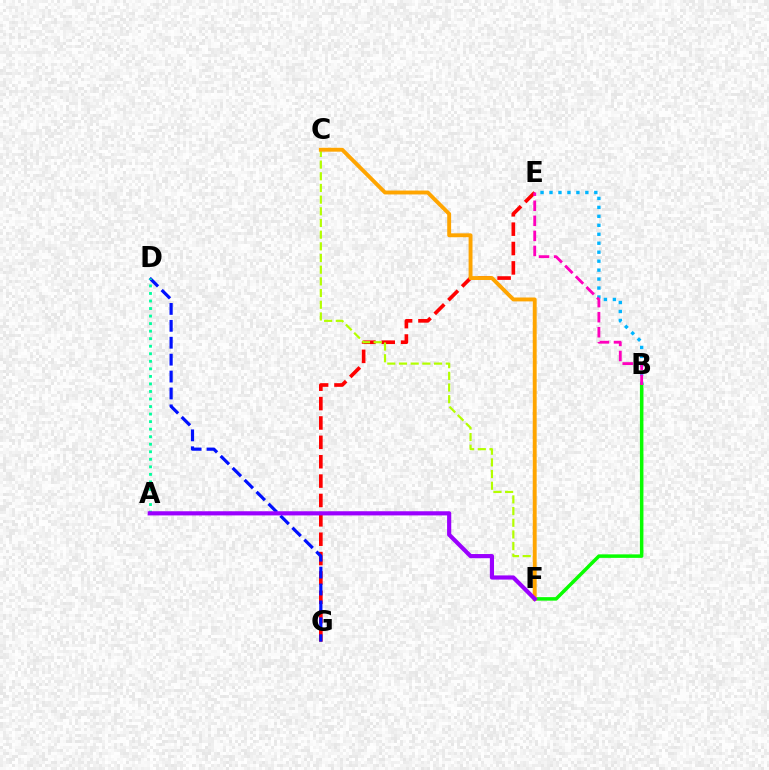{('B', 'E'): [{'color': '#00b5ff', 'line_style': 'dotted', 'thickness': 2.44}, {'color': '#ff00bd', 'line_style': 'dashed', 'thickness': 2.04}], ('E', 'G'): [{'color': '#ff0000', 'line_style': 'dashed', 'thickness': 2.63}], ('C', 'F'): [{'color': '#b3ff00', 'line_style': 'dashed', 'thickness': 1.59}, {'color': '#ffa500', 'line_style': 'solid', 'thickness': 2.81}], ('B', 'F'): [{'color': '#08ff00', 'line_style': 'solid', 'thickness': 2.52}], ('D', 'G'): [{'color': '#0010ff', 'line_style': 'dashed', 'thickness': 2.3}], ('A', 'D'): [{'color': '#00ff9d', 'line_style': 'dotted', 'thickness': 2.05}], ('A', 'F'): [{'color': '#9b00ff', 'line_style': 'solid', 'thickness': 3.0}]}